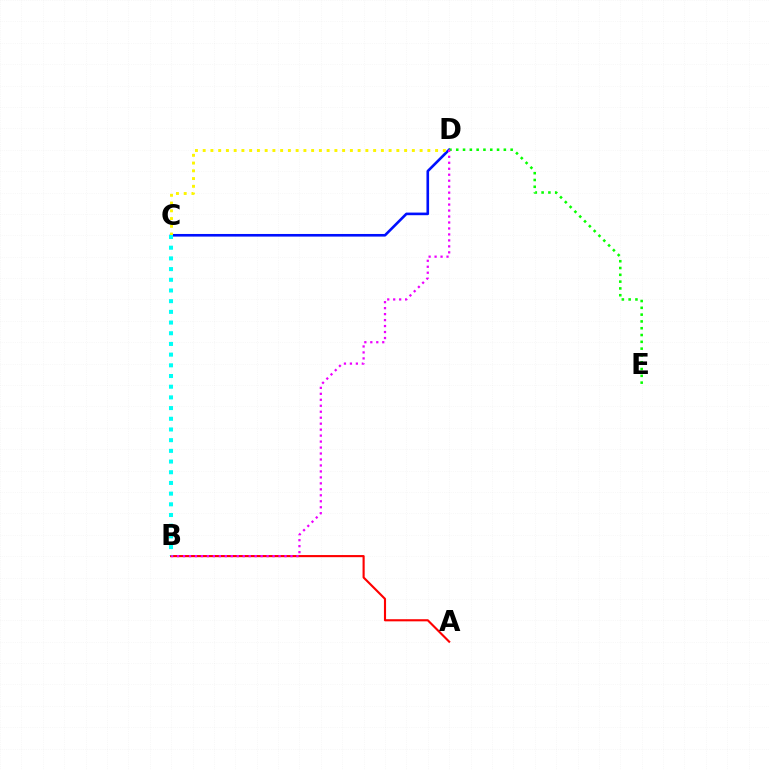{('C', 'D'): [{'color': '#0010ff', 'line_style': 'solid', 'thickness': 1.89}, {'color': '#fcf500', 'line_style': 'dotted', 'thickness': 2.1}], ('A', 'B'): [{'color': '#ff0000', 'line_style': 'solid', 'thickness': 1.53}], ('D', 'E'): [{'color': '#08ff00', 'line_style': 'dotted', 'thickness': 1.85}], ('B', 'D'): [{'color': '#ee00ff', 'line_style': 'dotted', 'thickness': 1.62}], ('B', 'C'): [{'color': '#00fff6', 'line_style': 'dotted', 'thickness': 2.9}]}